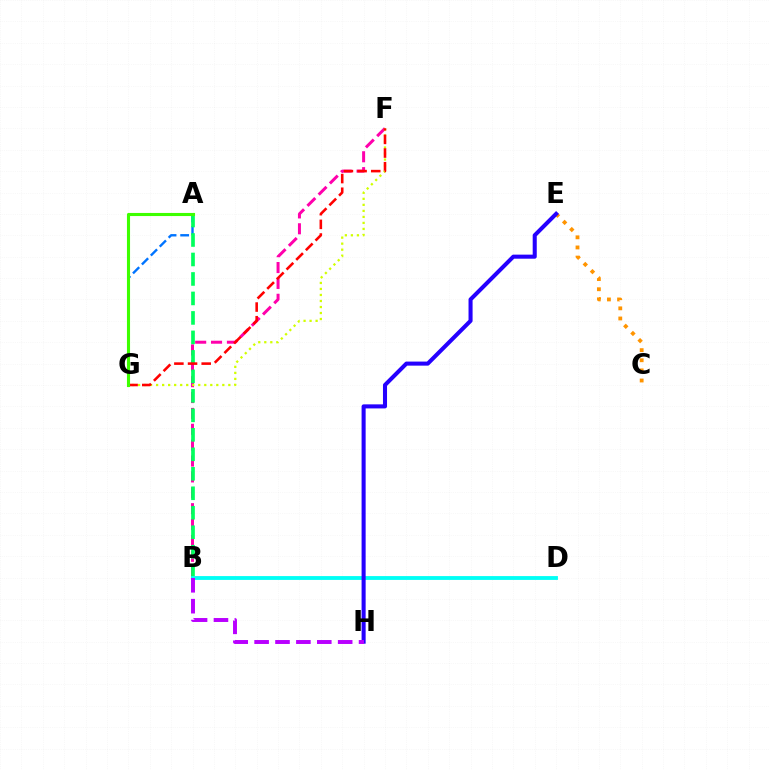{('A', 'G'): [{'color': '#0074ff', 'line_style': 'dashed', 'thickness': 1.71}, {'color': '#3dff00', 'line_style': 'solid', 'thickness': 2.23}], ('B', 'F'): [{'color': '#ff00ac', 'line_style': 'dashed', 'thickness': 2.16}], ('F', 'G'): [{'color': '#d1ff00', 'line_style': 'dotted', 'thickness': 1.64}, {'color': '#ff0000', 'line_style': 'dashed', 'thickness': 1.86}], ('A', 'B'): [{'color': '#00ff5c', 'line_style': 'dashed', 'thickness': 2.65}], ('B', 'D'): [{'color': '#00fff6', 'line_style': 'solid', 'thickness': 2.75}], ('C', 'E'): [{'color': '#ff9400', 'line_style': 'dotted', 'thickness': 2.75}], ('E', 'H'): [{'color': '#2500ff', 'line_style': 'solid', 'thickness': 2.92}], ('B', 'H'): [{'color': '#b900ff', 'line_style': 'dashed', 'thickness': 2.84}]}